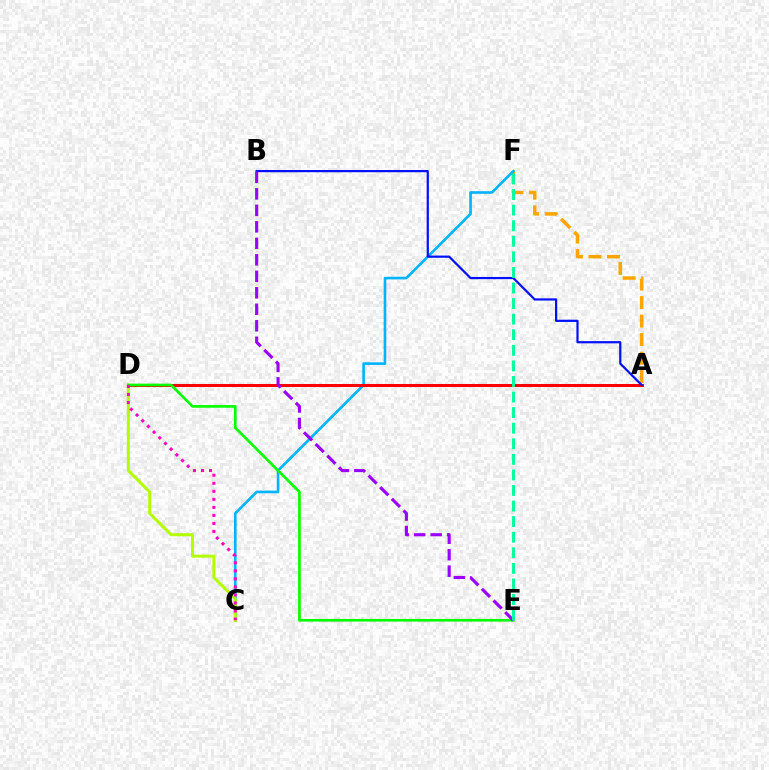{('A', 'F'): [{'color': '#ffa500', 'line_style': 'dashed', 'thickness': 2.52}], ('C', 'F'): [{'color': '#00b5ff', 'line_style': 'solid', 'thickness': 1.9}], ('C', 'D'): [{'color': '#b3ff00', 'line_style': 'solid', 'thickness': 2.17}, {'color': '#ff00bd', 'line_style': 'dotted', 'thickness': 2.18}], ('A', 'D'): [{'color': '#ff0000', 'line_style': 'solid', 'thickness': 2.18}], ('D', 'E'): [{'color': '#08ff00', 'line_style': 'solid', 'thickness': 1.94}], ('A', 'B'): [{'color': '#0010ff', 'line_style': 'solid', 'thickness': 1.59}], ('B', 'E'): [{'color': '#9b00ff', 'line_style': 'dashed', 'thickness': 2.24}], ('E', 'F'): [{'color': '#00ff9d', 'line_style': 'dashed', 'thickness': 2.12}]}